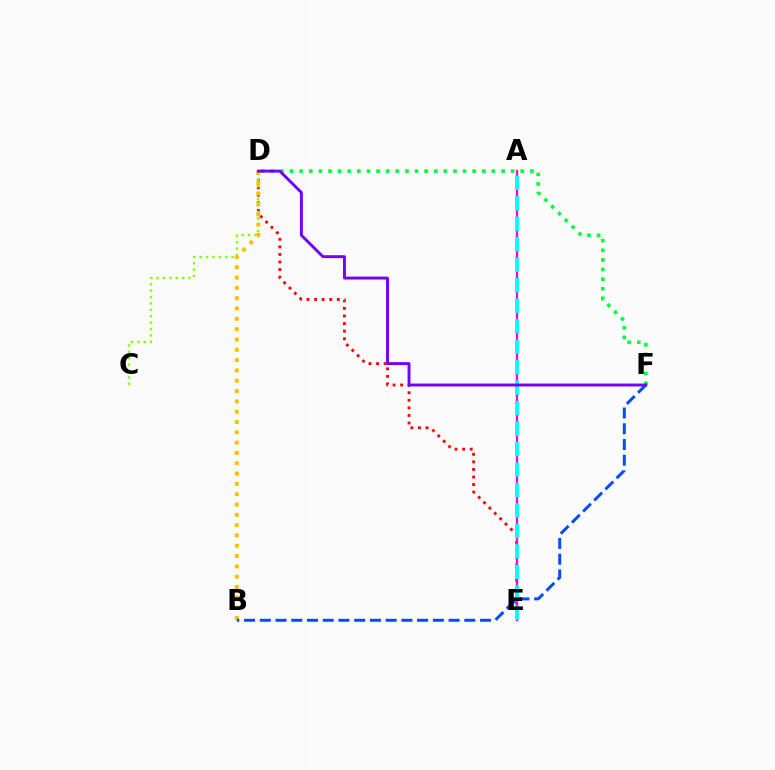{('D', 'E'): [{'color': '#ff0000', 'line_style': 'dotted', 'thickness': 2.06}], ('D', 'F'): [{'color': '#00ff39', 'line_style': 'dotted', 'thickness': 2.61}, {'color': '#7200ff', 'line_style': 'solid', 'thickness': 2.1}], ('C', 'D'): [{'color': '#84ff00', 'line_style': 'dotted', 'thickness': 1.74}], ('B', 'D'): [{'color': '#ffbd00', 'line_style': 'dotted', 'thickness': 2.8}], ('B', 'F'): [{'color': '#004bff', 'line_style': 'dashed', 'thickness': 2.14}], ('A', 'E'): [{'color': '#ff00cf', 'line_style': 'solid', 'thickness': 1.63}, {'color': '#00fff6', 'line_style': 'dashed', 'thickness': 2.78}]}